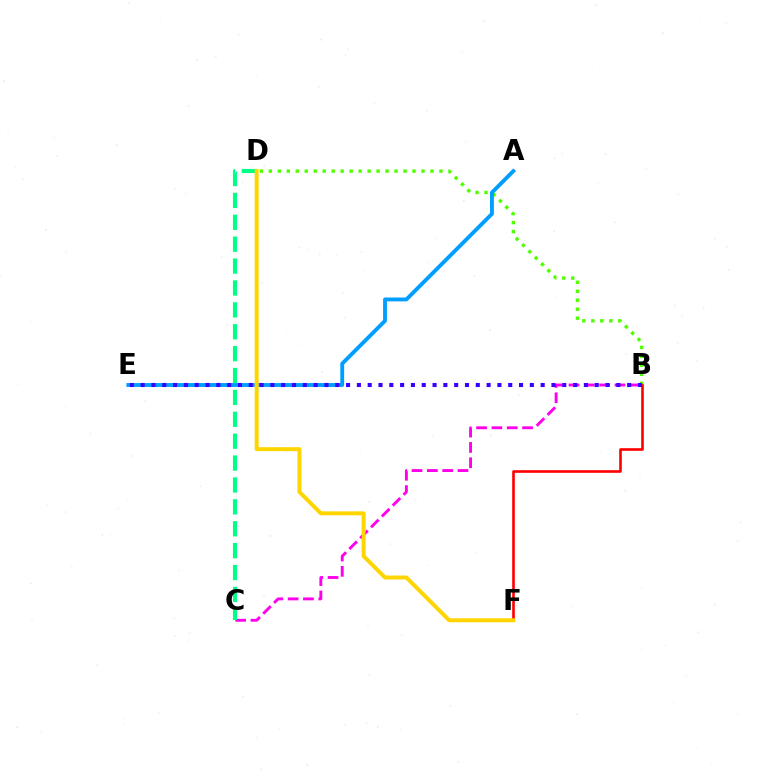{('B', 'D'): [{'color': '#4fff00', 'line_style': 'dotted', 'thickness': 2.44}], ('B', 'C'): [{'color': '#ff00ed', 'line_style': 'dashed', 'thickness': 2.08}], ('C', 'D'): [{'color': '#00ff86', 'line_style': 'dashed', 'thickness': 2.97}], ('A', 'E'): [{'color': '#009eff', 'line_style': 'solid', 'thickness': 2.78}], ('B', 'F'): [{'color': '#ff0000', 'line_style': 'solid', 'thickness': 1.89}], ('D', 'F'): [{'color': '#ffd500', 'line_style': 'solid', 'thickness': 2.86}], ('B', 'E'): [{'color': '#3700ff', 'line_style': 'dotted', 'thickness': 2.94}]}